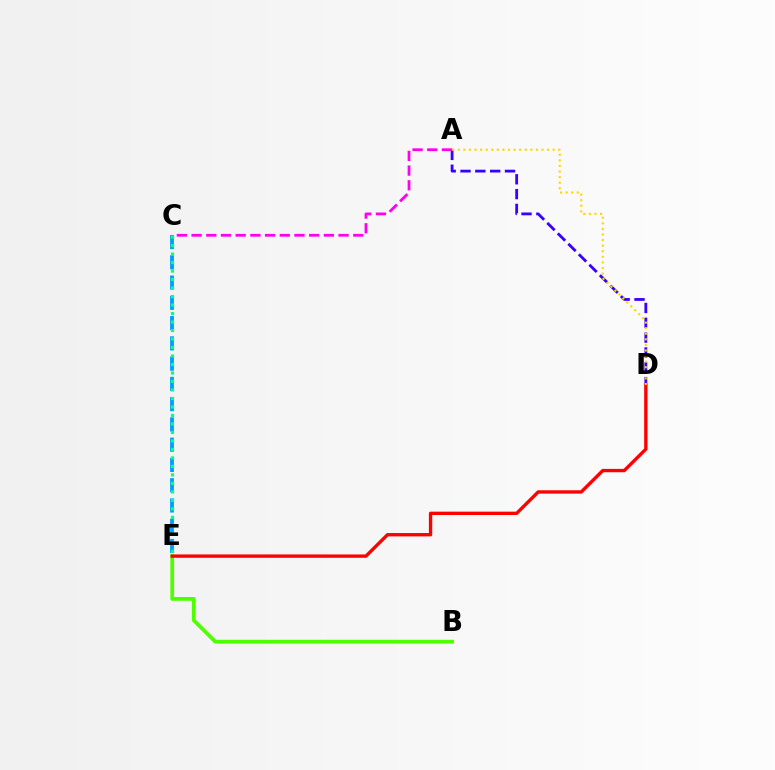{('A', 'D'): [{'color': '#3700ff', 'line_style': 'dashed', 'thickness': 2.01}, {'color': '#ffd500', 'line_style': 'dotted', 'thickness': 1.52}], ('A', 'C'): [{'color': '#ff00ed', 'line_style': 'dashed', 'thickness': 2.0}], ('B', 'E'): [{'color': '#4fff00', 'line_style': 'solid', 'thickness': 2.7}], ('D', 'E'): [{'color': '#ff0000', 'line_style': 'solid', 'thickness': 2.41}], ('C', 'E'): [{'color': '#009eff', 'line_style': 'dashed', 'thickness': 2.75}, {'color': '#00ff86', 'line_style': 'dotted', 'thickness': 2.31}]}